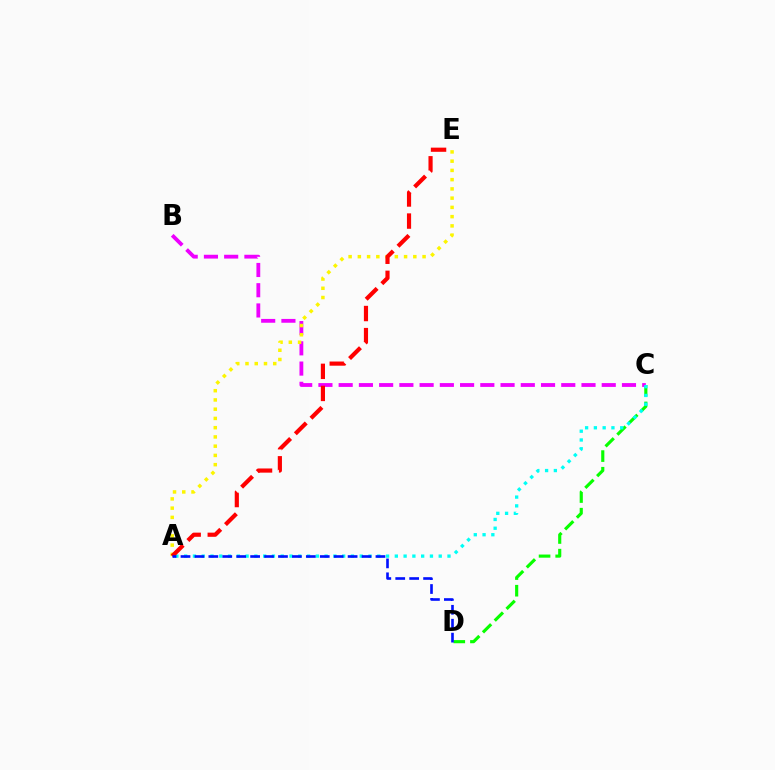{('C', 'D'): [{'color': '#08ff00', 'line_style': 'dashed', 'thickness': 2.26}], ('B', 'C'): [{'color': '#ee00ff', 'line_style': 'dashed', 'thickness': 2.75}], ('A', 'E'): [{'color': '#fcf500', 'line_style': 'dotted', 'thickness': 2.51}, {'color': '#ff0000', 'line_style': 'dashed', 'thickness': 3.0}], ('A', 'C'): [{'color': '#00fff6', 'line_style': 'dotted', 'thickness': 2.38}], ('A', 'D'): [{'color': '#0010ff', 'line_style': 'dashed', 'thickness': 1.89}]}